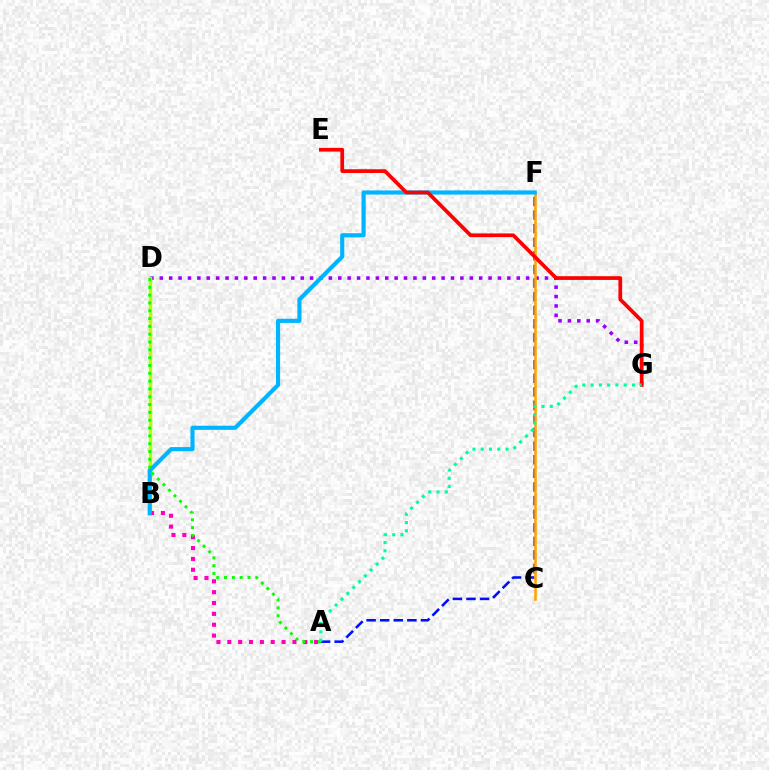{('D', 'G'): [{'color': '#9b00ff', 'line_style': 'dotted', 'thickness': 2.55}], ('B', 'D'): [{'color': '#b3ff00', 'line_style': 'solid', 'thickness': 2.45}], ('A', 'F'): [{'color': '#0010ff', 'line_style': 'dashed', 'thickness': 1.85}], ('A', 'B'): [{'color': '#ff00bd', 'line_style': 'dotted', 'thickness': 2.95}], ('C', 'F'): [{'color': '#ffa500', 'line_style': 'solid', 'thickness': 1.88}], ('B', 'F'): [{'color': '#00b5ff', 'line_style': 'solid', 'thickness': 2.98}], ('E', 'G'): [{'color': '#ff0000', 'line_style': 'solid', 'thickness': 2.68}], ('A', 'D'): [{'color': '#08ff00', 'line_style': 'dotted', 'thickness': 2.12}], ('A', 'G'): [{'color': '#00ff9d', 'line_style': 'dotted', 'thickness': 2.25}]}